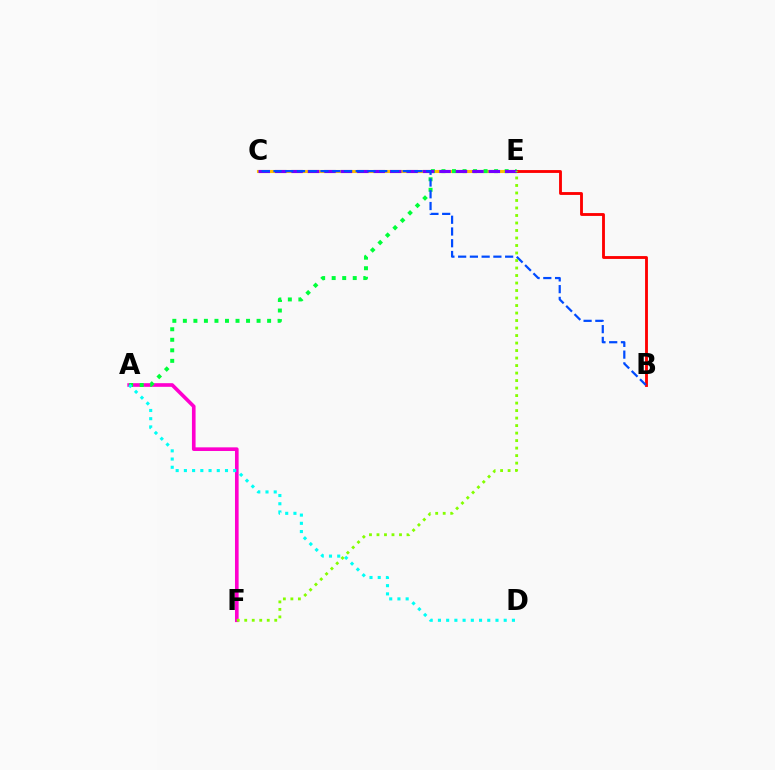{('C', 'E'): [{'color': '#ffbd00', 'line_style': 'solid', 'thickness': 2.23}, {'color': '#7200ff', 'line_style': 'dashed', 'thickness': 2.23}], ('A', 'F'): [{'color': '#ff00cf', 'line_style': 'solid', 'thickness': 2.62}], ('B', 'E'): [{'color': '#ff0000', 'line_style': 'solid', 'thickness': 2.05}], ('A', 'E'): [{'color': '#00ff39', 'line_style': 'dotted', 'thickness': 2.86}], ('A', 'D'): [{'color': '#00fff6', 'line_style': 'dotted', 'thickness': 2.23}], ('B', 'C'): [{'color': '#004bff', 'line_style': 'dashed', 'thickness': 1.6}], ('E', 'F'): [{'color': '#84ff00', 'line_style': 'dotted', 'thickness': 2.04}]}